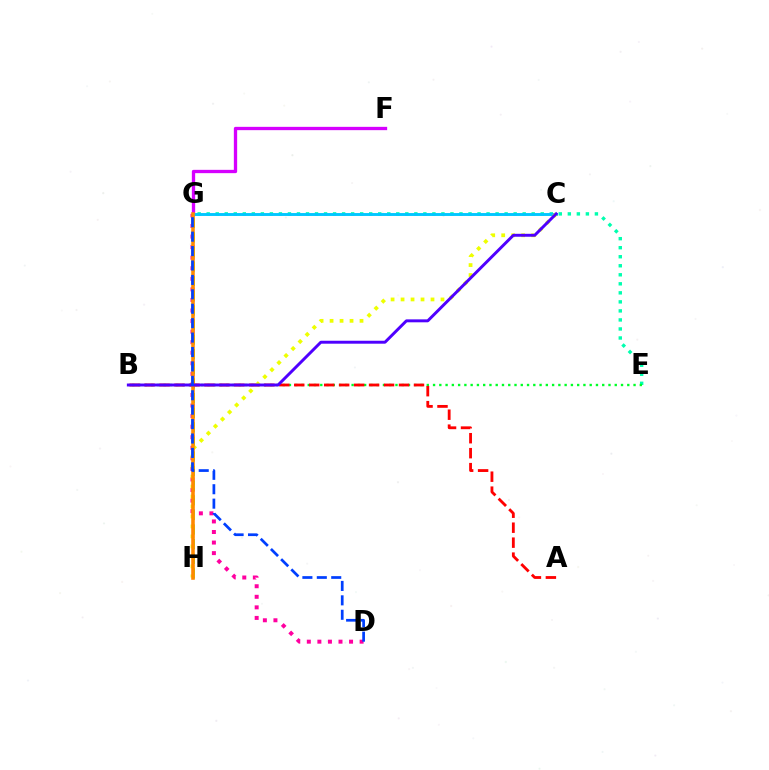{('E', 'G'): [{'color': '#00ffaf', 'line_style': 'dotted', 'thickness': 2.45}], ('D', 'G'): [{'color': '#ff00a0', 'line_style': 'dotted', 'thickness': 2.87}, {'color': '#003fff', 'line_style': 'dashed', 'thickness': 1.96}], ('G', 'H'): [{'color': '#66ff00', 'line_style': 'dashed', 'thickness': 1.98}, {'color': '#ff8800', 'line_style': 'solid', 'thickness': 2.57}], ('B', 'E'): [{'color': '#00ff27', 'line_style': 'dotted', 'thickness': 1.7}], ('F', 'G'): [{'color': '#d600ff', 'line_style': 'solid', 'thickness': 2.39}], ('C', 'G'): [{'color': '#00c7ff', 'line_style': 'solid', 'thickness': 2.09}], ('A', 'B'): [{'color': '#ff0000', 'line_style': 'dashed', 'thickness': 2.03}], ('C', 'H'): [{'color': '#eeff00', 'line_style': 'dotted', 'thickness': 2.71}], ('B', 'C'): [{'color': '#4f00ff', 'line_style': 'solid', 'thickness': 2.12}]}